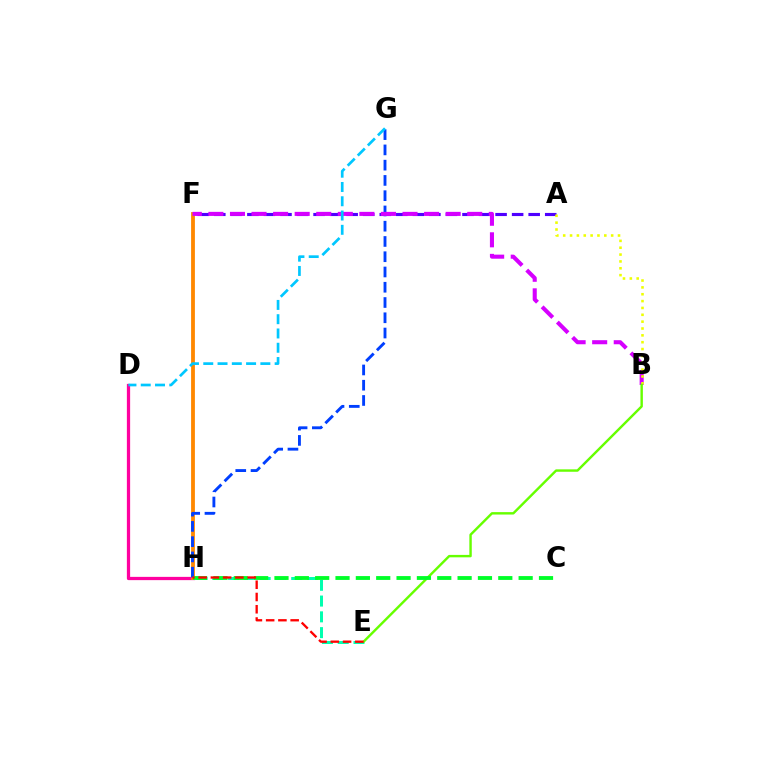{('D', 'H'): [{'color': '#ff00a0', 'line_style': 'solid', 'thickness': 2.34}], ('F', 'H'): [{'color': '#ff8800', 'line_style': 'solid', 'thickness': 2.75}], ('A', 'F'): [{'color': '#4f00ff', 'line_style': 'dashed', 'thickness': 2.25}], ('G', 'H'): [{'color': '#003fff', 'line_style': 'dashed', 'thickness': 2.07}], ('B', 'F'): [{'color': '#d600ff', 'line_style': 'dashed', 'thickness': 2.93}], ('A', 'B'): [{'color': '#eeff00', 'line_style': 'dotted', 'thickness': 1.86}], ('E', 'H'): [{'color': '#00ffaf', 'line_style': 'dashed', 'thickness': 2.14}, {'color': '#ff0000', 'line_style': 'dashed', 'thickness': 1.66}], ('B', 'E'): [{'color': '#66ff00', 'line_style': 'solid', 'thickness': 1.74}], ('D', 'G'): [{'color': '#00c7ff', 'line_style': 'dashed', 'thickness': 1.94}], ('C', 'H'): [{'color': '#00ff27', 'line_style': 'dashed', 'thickness': 2.76}]}